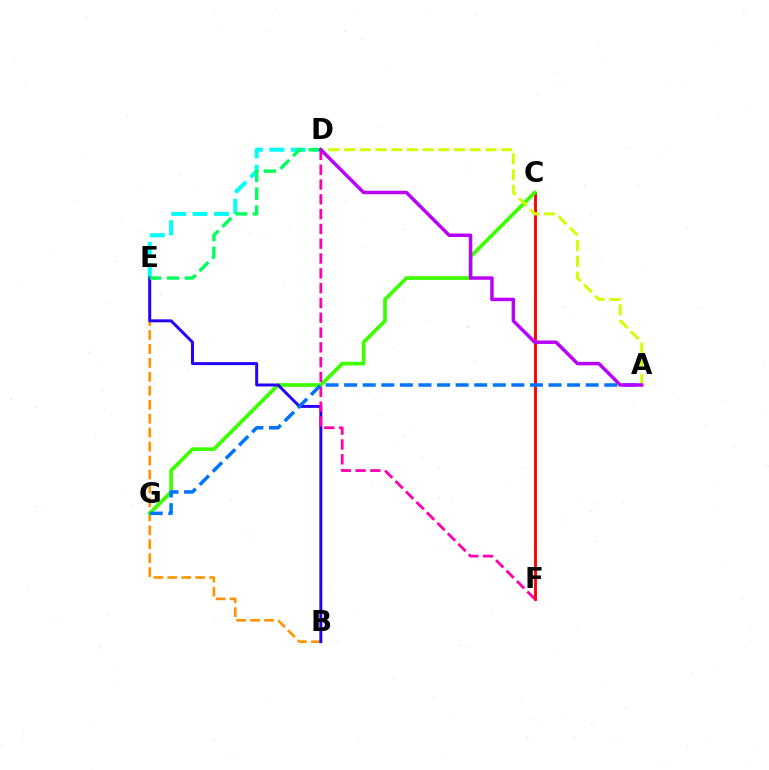{('D', 'E'): [{'color': '#00fff6', 'line_style': 'dashed', 'thickness': 2.91}, {'color': '#00ff5c', 'line_style': 'dashed', 'thickness': 2.43}], ('B', 'E'): [{'color': '#ff9400', 'line_style': 'dashed', 'thickness': 1.9}, {'color': '#2500ff', 'line_style': 'solid', 'thickness': 2.13}], ('C', 'F'): [{'color': '#ff0000', 'line_style': 'solid', 'thickness': 2.07}], ('C', 'G'): [{'color': '#3dff00', 'line_style': 'solid', 'thickness': 2.67}], ('D', 'F'): [{'color': '#ff00ac', 'line_style': 'dashed', 'thickness': 2.01}], ('A', 'G'): [{'color': '#0074ff', 'line_style': 'dashed', 'thickness': 2.52}], ('A', 'D'): [{'color': '#d1ff00', 'line_style': 'dashed', 'thickness': 2.14}, {'color': '#b900ff', 'line_style': 'solid', 'thickness': 2.5}]}